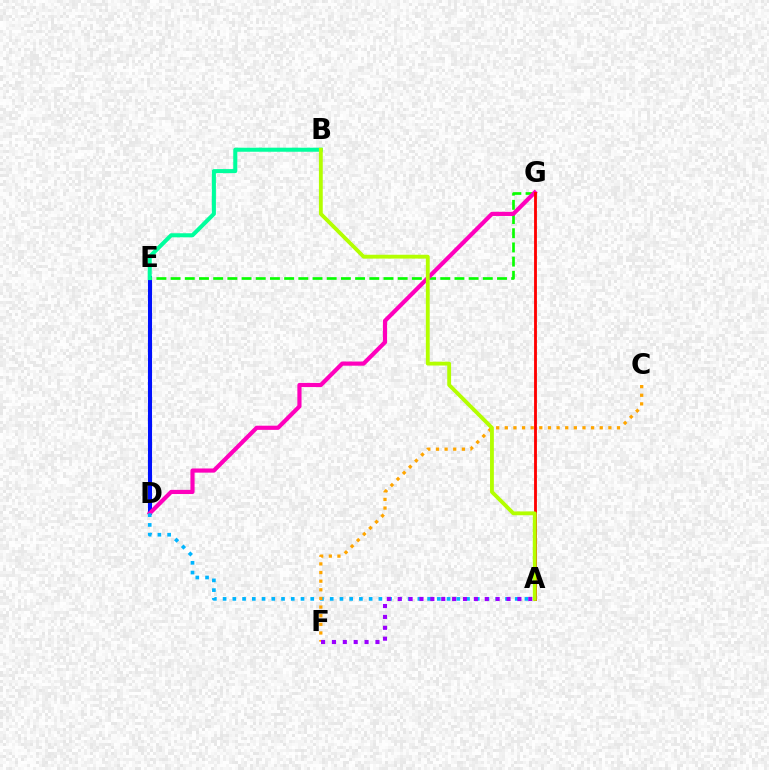{('D', 'E'): [{'color': '#0010ff', 'line_style': 'solid', 'thickness': 2.93}], ('E', 'G'): [{'color': '#08ff00', 'line_style': 'dashed', 'thickness': 1.93}], ('D', 'G'): [{'color': '#ff00bd', 'line_style': 'solid', 'thickness': 3.0}], ('B', 'E'): [{'color': '#00ff9d', 'line_style': 'solid', 'thickness': 2.91}], ('A', 'D'): [{'color': '#00b5ff', 'line_style': 'dotted', 'thickness': 2.65}], ('C', 'F'): [{'color': '#ffa500', 'line_style': 'dotted', 'thickness': 2.35}], ('A', 'G'): [{'color': '#ff0000', 'line_style': 'solid', 'thickness': 2.05}], ('A', 'F'): [{'color': '#9b00ff', 'line_style': 'dotted', 'thickness': 2.96}], ('A', 'B'): [{'color': '#b3ff00', 'line_style': 'solid', 'thickness': 2.76}]}